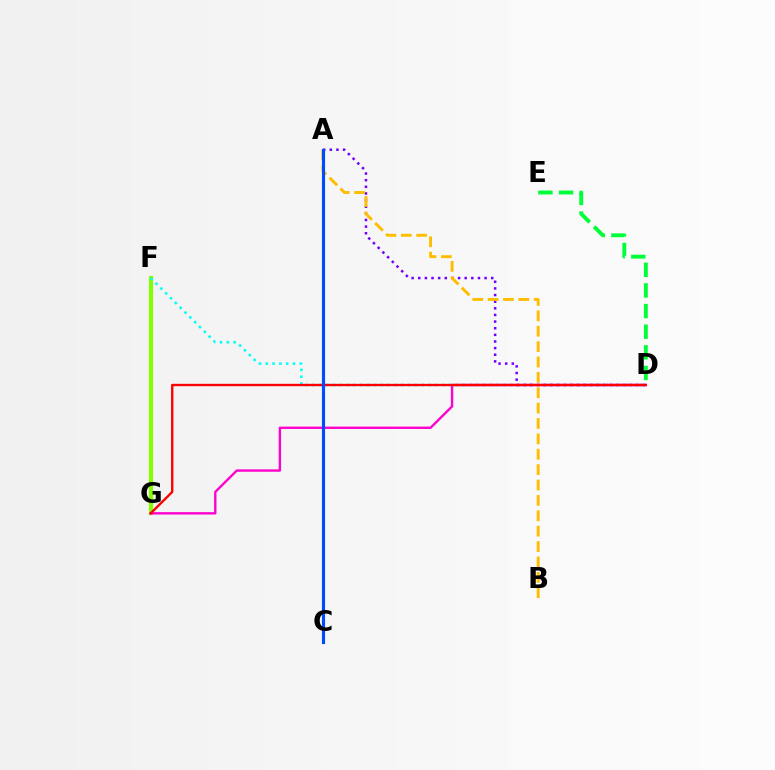{('F', 'G'): [{'color': '#84ff00', 'line_style': 'solid', 'thickness': 2.96}], ('A', 'D'): [{'color': '#7200ff', 'line_style': 'dotted', 'thickness': 1.8}], ('D', 'F'): [{'color': '#00fff6', 'line_style': 'dotted', 'thickness': 1.85}], ('A', 'B'): [{'color': '#ffbd00', 'line_style': 'dashed', 'thickness': 2.09}], ('D', 'E'): [{'color': '#00ff39', 'line_style': 'dashed', 'thickness': 2.8}], ('D', 'G'): [{'color': '#ff00cf', 'line_style': 'solid', 'thickness': 1.71}, {'color': '#ff0000', 'line_style': 'solid', 'thickness': 1.7}], ('A', 'C'): [{'color': '#004bff', 'line_style': 'solid', 'thickness': 2.26}]}